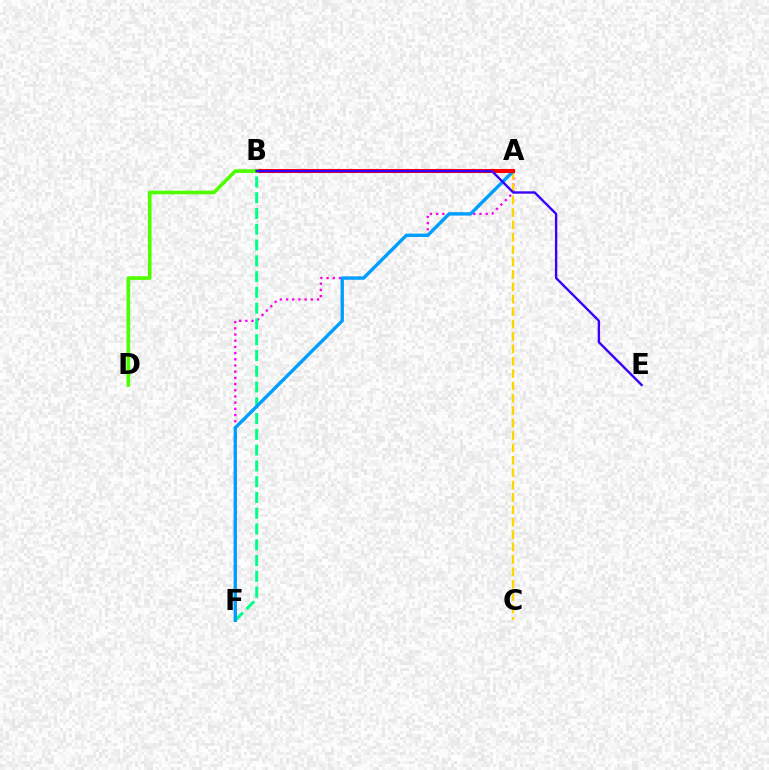{('A', 'F'): [{'color': '#ff00ed', 'line_style': 'dotted', 'thickness': 1.68}, {'color': '#009eff', 'line_style': 'solid', 'thickness': 2.43}], ('B', 'F'): [{'color': '#00ff86', 'line_style': 'dashed', 'thickness': 2.14}], ('A', 'C'): [{'color': '#ffd500', 'line_style': 'dashed', 'thickness': 1.68}], ('A', 'B'): [{'color': '#ff0000', 'line_style': 'solid', 'thickness': 2.92}], ('B', 'D'): [{'color': '#4fff00', 'line_style': 'solid', 'thickness': 2.61}], ('B', 'E'): [{'color': '#3700ff', 'line_style': 'solid', 'thickness': 1.7}]}